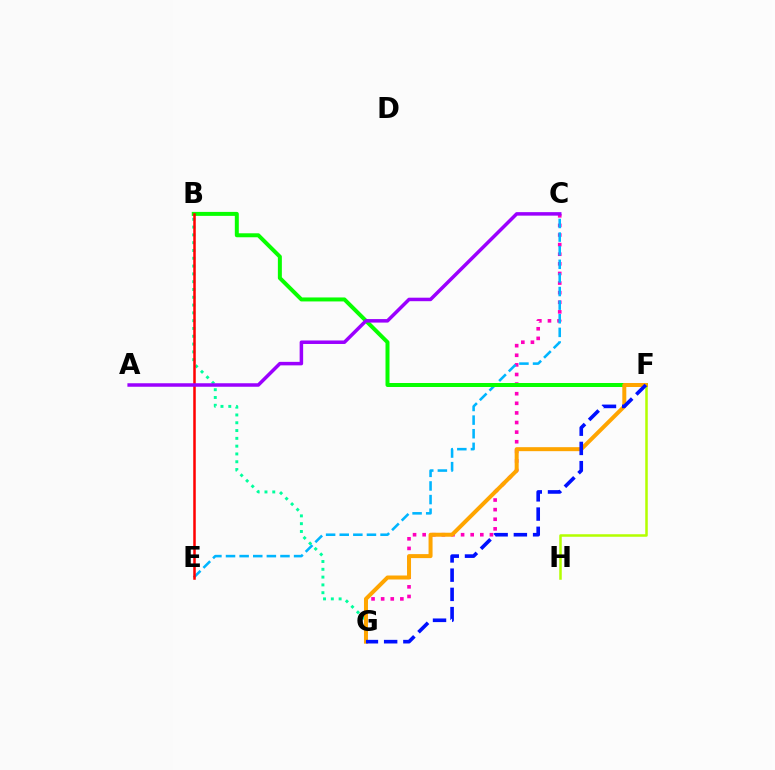{('C', 'G'): [{'color': '#ff00bd', 'line_style': 'dotted', 'thickness': 2.61}], ('B', 'G'): [{'color': '#00ff9d', 'line_style': 'dotted', 'thickness': 2.12}], ('F', 'H'): [{'color': '#b3ff00', 'line_style': 'solid', 'thickness': 1.81}], ('C', 'E'): [{'color': '#00b5ff', 'line_style': 'dashed', 'thickness': 1.85}], ('B', 'F'): [{'color': '#08ff00', 'line_style': 'solid', 'thickness': 2.87}], ('B', 'E'): [{'color': '#ff0000', 'line_style': 'solid', 'thickness': 1.81}], ('F', 'G'): [{'color': '#ffa500', 'line_style': 'solid', 'thickness': 2.87}, {'color': '#0010ff', 'line_style': 'dashed', 'thickness': 2.61}], ('A', 'C'): [{'color': '#9b00ff', 'line_style': 'solid', 'thickness': 2.52}]}